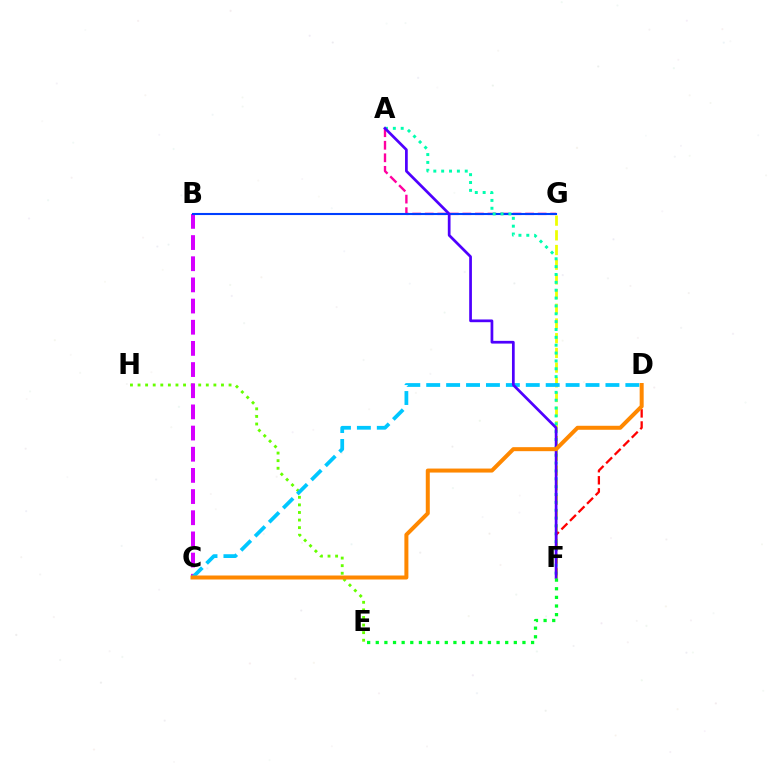{('E', 'H'): [{'color': '#66ff00', 'line_style': 'dotted', 'thickness': 2.06}], ('B', 'C'): [{'color': '#d600ff', 'line_style': 'dashed', 'thickness': 2.88}], ('A', 'G'): [{'color': '#ff00a0', 'line_style': 'dashed', 'thickness': 1.7}], ('B', 'G'): [{'color': '#003fff', 'line_style': 'solid', 'thickness': 1.51}], ('F', 'G'): [{'color': '#eeff00', 'line_style': 'dashed', 'thickness': 2.0}], ('A', 'F'): [{'color': '#00ffaf', 'line_style': 'dotted', 'thickness': 2.13}, {'color': '#4f00ff', 'line_style': 'solid', 'thickness': 1.96}], ('C', 'D'): [{'color': '#00c7ff', 'line_style': 'dashed', 'thickness': 2.71}, {'color': '#ff8800', 'line_style': 'solid', 'thickness': 2.88}], ('D', 'F'): [{'color': '#ff0000', 'line_style': 'dashed', 'thickness': 1.64}], ('E', 'F'): [{'color': '#00ff27', 'line_style': 'dotted', 'thickness': 2.34}]}